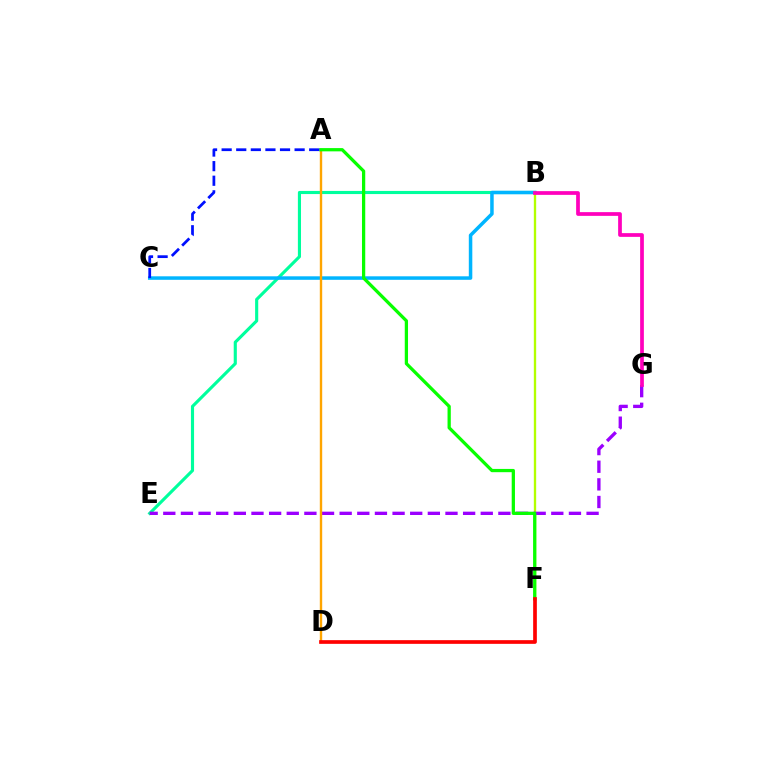{('B', 'E'): [{'color': '#00ff9d', 'line_style': 'solid', 'thickness': 2.25}], ('B', 'C'): [{'color': '#00b5ff', 'line_style': 'solid', 'thickness': 2.52}], ('B', 'F'): [{'color': '#b3ff00', 'line_style': 'solid', 'thickness': 1.69}], ('E', 'G'): [{'color': '#9b00ff', 'line_style': 'dashed', 'thickness': 2.4}], ('A', 'D'): [{'color': '#ffa500', 'line_style': 'solid', 'thickness': 1.72}], ('A', 'F'): [{'color': '#08ff00', 'line_style': 'solid', 'thickness': 2.35}], ('D', 'F'): [{'color': '#ff0000', 'line_style': 'solid', 'thickness': 2.65}], ('B', 'G'): [{'color': '#ff00bd', 'line_style': 'solid', 'thickness': 2.69}], ('A', 'C'): [{'color': '#0010ff', 'line_style': 'dashed', 'thickness': 1.98}]}